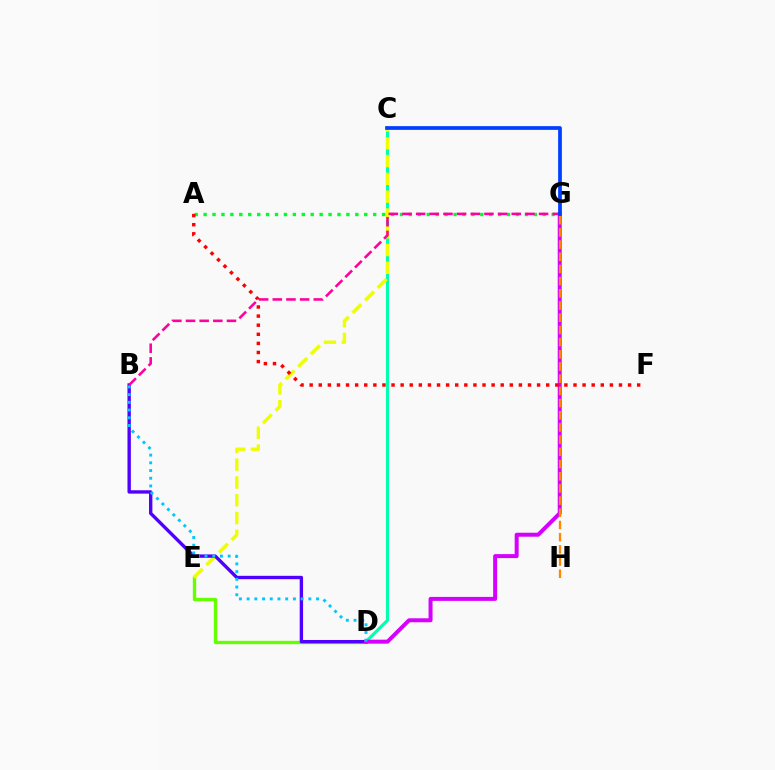{('D', 'E'): [{'color': '#66ff00', 'line_style': 'solid', 'thickness': 2.42}], ('C', 'D'): [{'color': '#00ffaf', 'line_style': 'solid', 'thickness': 2.23}], ('C', 'E'): [{'color': '#eeff00', 'line_style': 'dashed', 'thickness': 2.42}], ('B', 'D'): [{'color': '#4f00ff', 'line_style': 'solid', 'thickness': 2.42}, {'color': '#00c7ff', 'line_style': 'dotted', 'thickness': 2.1}], ('A', 'G'): [{'color': '#00ff27', 'line_style': 'dotted', 'thickness': 2.42}], ('D', 'G'): [{'color': '#d600ff', 'line_style': 'solid', 'thickness': 2.87}], ('G', 'H'): [{'color': '#ff8800', 'line_style': 'dashed', 'thickness': 1.66}], ('A', 'F'): [{'color': '#ff0000', 'line_style': 'dotted', 'thickness': 2.47}], ('B', 'G'): [{'color': '#ff00a0', 'line_style': 'dashed', 'thickness': 1.86}], ('C', 'G'): [{'color': '#003fff', 'line_style': 'solid', 'thickness': 2.69}]}